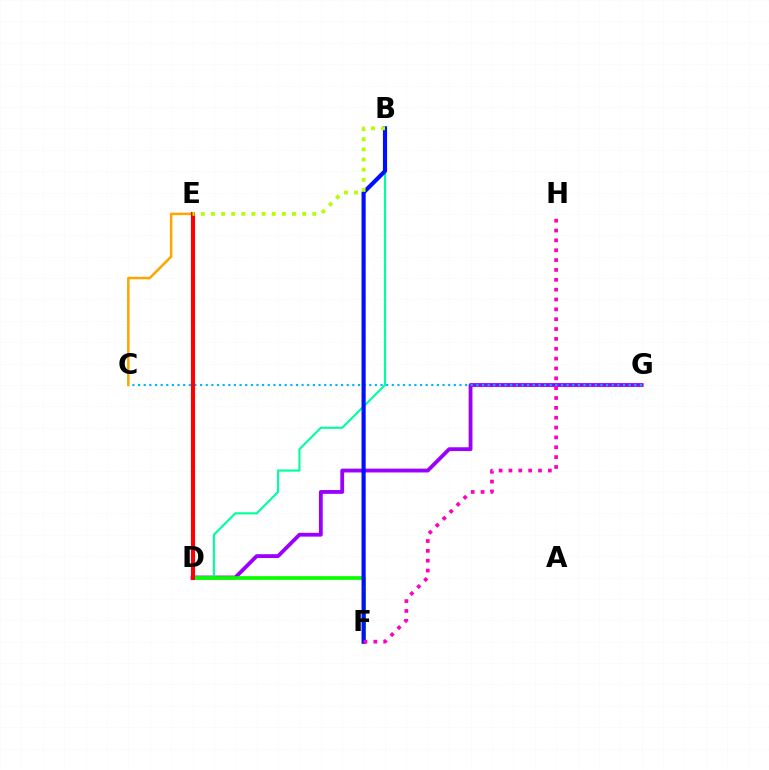{('D', 'G'): [{'color': '#9b00ff', 'line_style': 'solid', 'thickness': 2.75}], ('C', 'G'): [{'color': '#00b5ff', 'line_style': 'dotted', 'thickness': 1.53}], ('C', 'E'): [{'color': '#ffa500', 'line_style': 'solid', 'thickness': 1.81}], ('B', 'D'): [{'color': '#00ff9d', 'line_style': 'solid', 'thickness': 1.53}], ('D', 'F'): [{'color': '#08ff00', 'line_style': 'solid', 'thickness': 2.67}], ('B', 'F'): [{'color': '#0010ff', 'line_style': 'solid', 'thickness': 2.98}], ('D', 'E'): [{'color': '#ff0000', 'line_style': 'solid', 'thickness': 2.96}], ('F', 'H'): [{'color': '#ff00bd', 'line_style': 'dotted', 'thickness': 2.68}], ('B', 'E'): [{'color': '#b3ff00', 'line_style': 'dotted', 'thickness': 2.75}]}